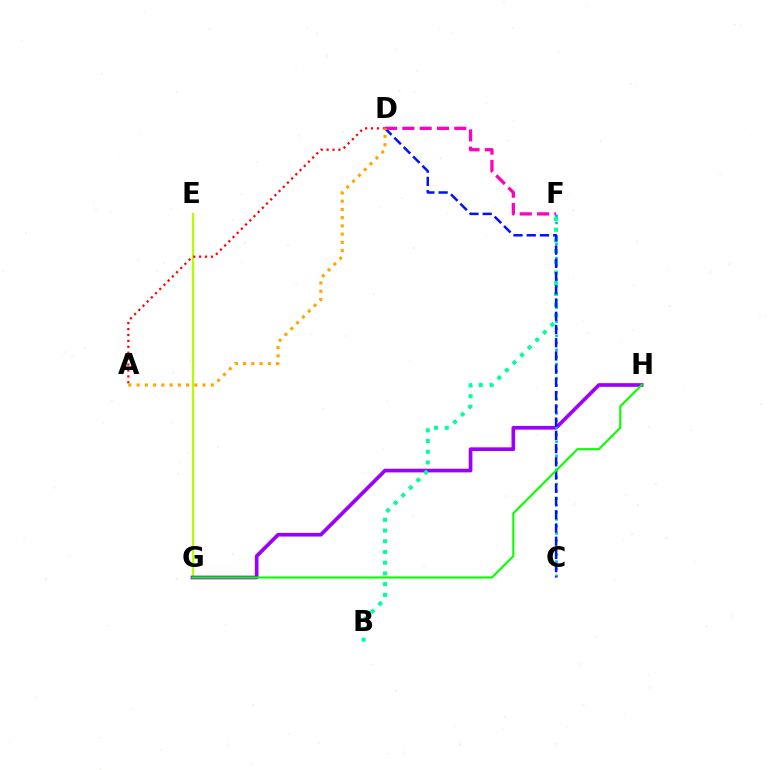{('E', 'G'): [{'color': '#b3ff00', 'line_style': 'solid', 'thickness': 1.61}], ('A', 'D'): [{'color': '#ff0000', 'line_style': 'dotted', 'thickness': 1.61}, {'color': '#ffa500', 'line_style': 'dotted', 'thickness': 2.24}], ('G', 'H'): [{'color': '#9b00ff', 'line_style': 'solid', 'thickness': 2.64}, {'color': '#08ff00', 'line_style': 'solid', 'thickness': 1.52}], ('C', 'F'): [{'color': '#00b5ff', 'line_style': 'dotted', 'thickness': 1.92}], ('B', 'F'): [{'color': '#00ff9d', 'line_style': 'dotted', 'thickness': 2.91}], ('C', 'D'): [{'color': '#0010ff', 'line_style': 'dashed', 'thickness': 1.8}], ('D', 'F'): [{'color': '#ff00bd', 'line_style': 'dashed', 'thickness': 2.35}]}